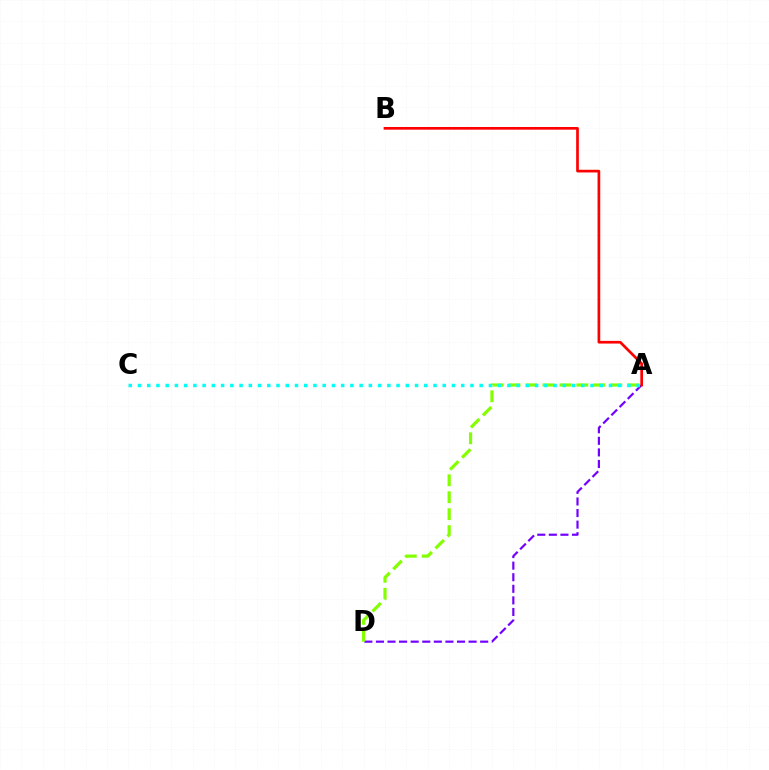{('A', 'D'): [{'color': '#7200ff', 'line_style': 'dashed', 'thickness': 1.57}, {'color': '#84ff00', 'line_style': 'dashed', 'thickness': 2.3}], ('A', 'B'): [{'color': '#ff0000', 'line_style': 'solid', 'thickness': 1.93}], ('A', 'C'): [{'color': '#00fff6', 'line_style': 'dotted', 'thickness': 2.51}]}